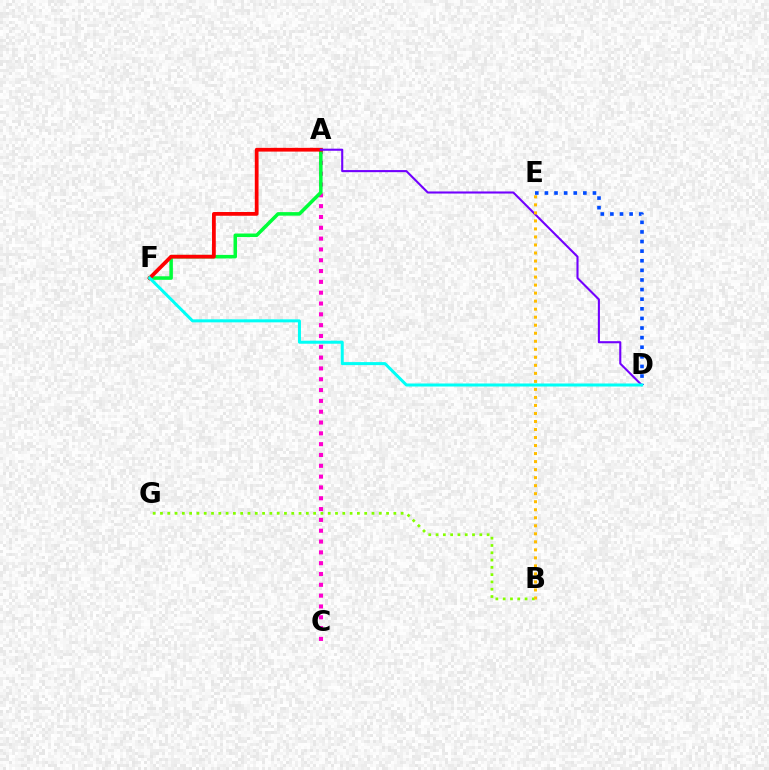{('B', 'G'): [{'color': '#84ff00', 'line_style': 'dotted', 'thickness': 1.98}], ('A', 'C'): [{'color': '#ff00cf', 'line_style': 'dotted', 'thickness': 2.94}], ('A', 'F'): [{'color': '#00ff39', 'line_style': 'solid', 'thickness': 2.54}, {'color': '#ff0000', 'line_style': 'solid', 'thickness': 2.7}], ('D', 'E'): [{'color': '#004bff', 'line_style': 'dotted', 'thickness': 2.61}], ('A', 'D'): [{'color': '#7200ff', 'line_style': 'solid', 'thickness': 1.51}], ('B', 'E'): [{'color': '#ffbd00', 'line_style': 'dotted', 'thickness': 2.18}], ('D', 'F'): [{'color': '#00fff6', 'line_style': 'solid', 'thickness': 2.17}]}